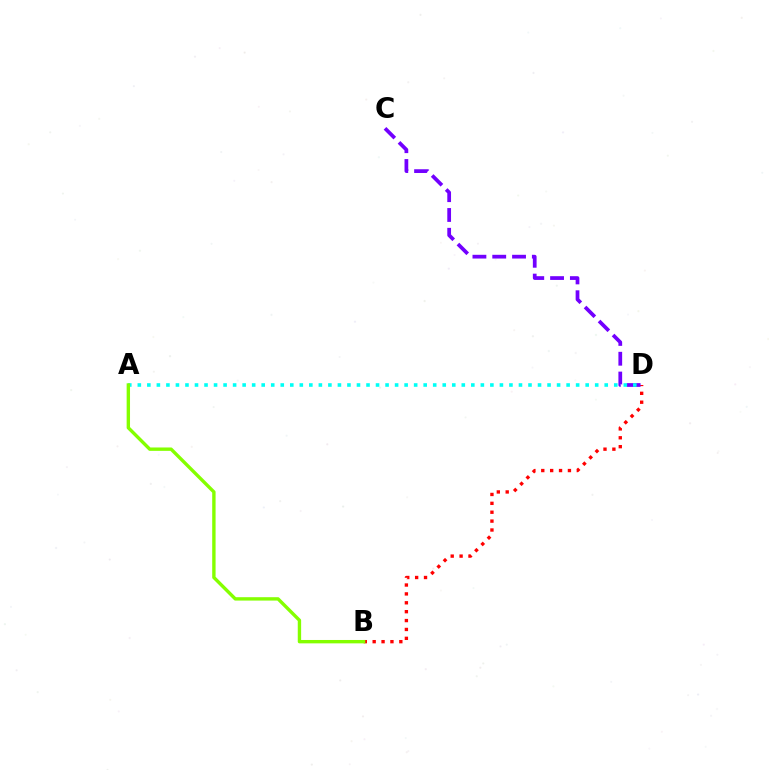{('B', 'D'): [{'color': '#ff0000', 'line_style': 'dotted', 'thickness': 2.41}], ('C', 'D'): [{'color': '#7200ff', 'line_style': 'dashed', 'thickness': 2.69}], ('A', 'D'): [{'color': '#00fff6', 'line_style': 'dotted', 'thickness': 2.59}], ('A', 'B'): [{'color': '#84ff00', 'line_style': 'solid', 'thickness': 2.43}]}